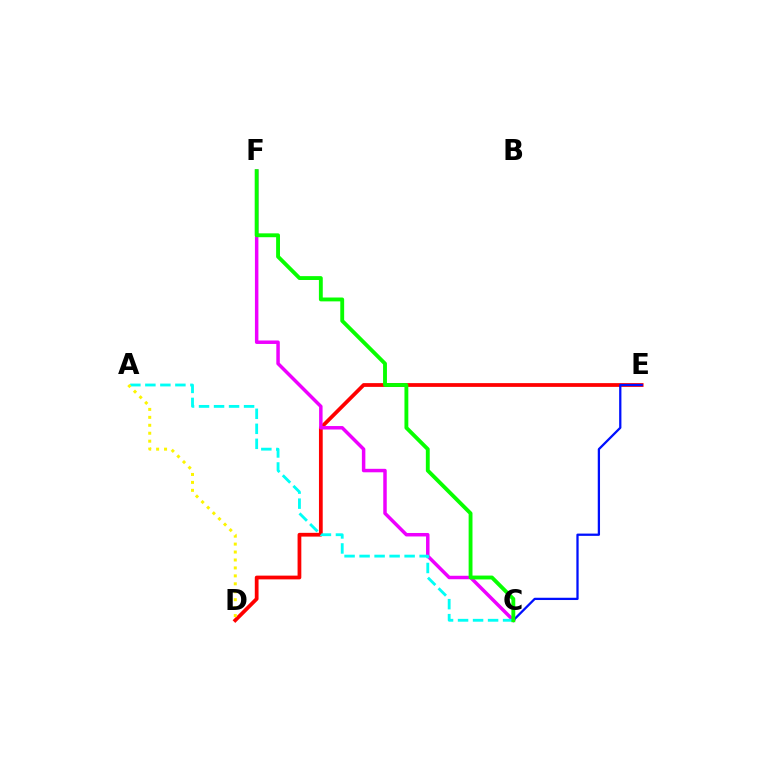{('D', 'E'): [{'color': '#ff0000', 'line_style': 'solid', 'thickness': 2.7}], ('C', 'F'): [{'color': '#ee00ff', 'line_style': 'solid', 'thickness': 2.51}, {'color': '#08ff00', 'line_style': 'solid', 'thickness': 2.78}], ('A', 'C'): [{'color': '#00fff6', 'line_style': 'dashed', 'thickness': 2.04}], ('A', 'D'): [{'color': '#fcf500', 'line_style': 'dotted', 'thickness': 2.16}], ('C', 'E'): [{'color': '#0010ff', 'line_style': 'solid', 'thickness': 1.63}]}